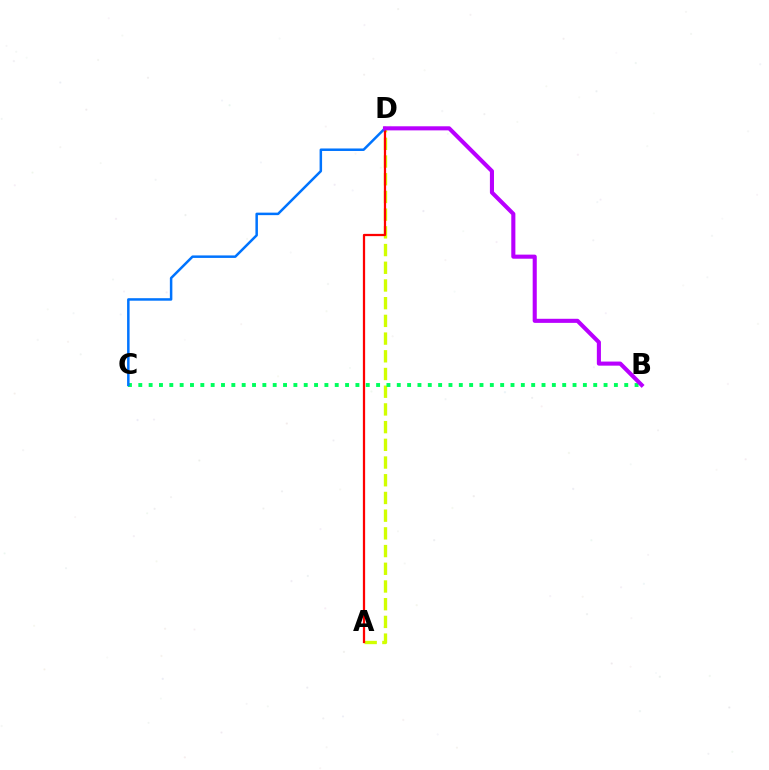{('A', 'D'): [{'color': '#d1ff00', 'line_style': 'dashed', 'thickness': 2.41}, {'color': '#ff0000', 'line_style': 'solid', 'thickness': 1.62}], ('B', 'C'): [{'color': '#00ff5c', 'line_style': 'dotted', 'thickness': 2.81}], ('C', 'D'): [{'color': '#0074ff', 'line_style': 'solid', 'thickness': 1.8}], ('B', 'D'): [{'color': '#b900ff', 'line_style': 'solid', 'thickness': 2.94}]}